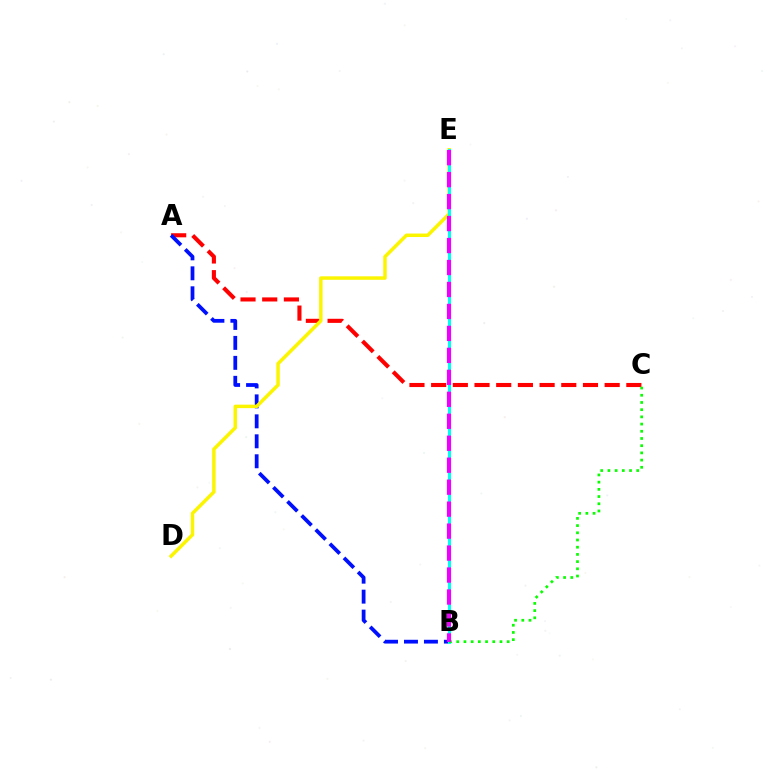{('A', 'C'): [{'color': '#ff0000', 'line_style': 'dashed', 'thickness': 2.95}], ('A', 'B'): [{'color': '#0010ff', 'line_style': 'dashed', 'thickness': 2.71}], ('D', 'E'): [{'color': '#fcf500', 'line_style': 'solid', 'thickness': 2.5}], ('B', 'E'): [{'color': '#00fff6', 'line_style': 'solid', 'thickness': 2.2}, {'color': '#ee00ff', 'line_style': 'dashed', 'thickness': 2.98}], ('B', 'C'): [{'color': '#08ff00', 'line_style': 'dotted', 'thickness': 1.96}]}